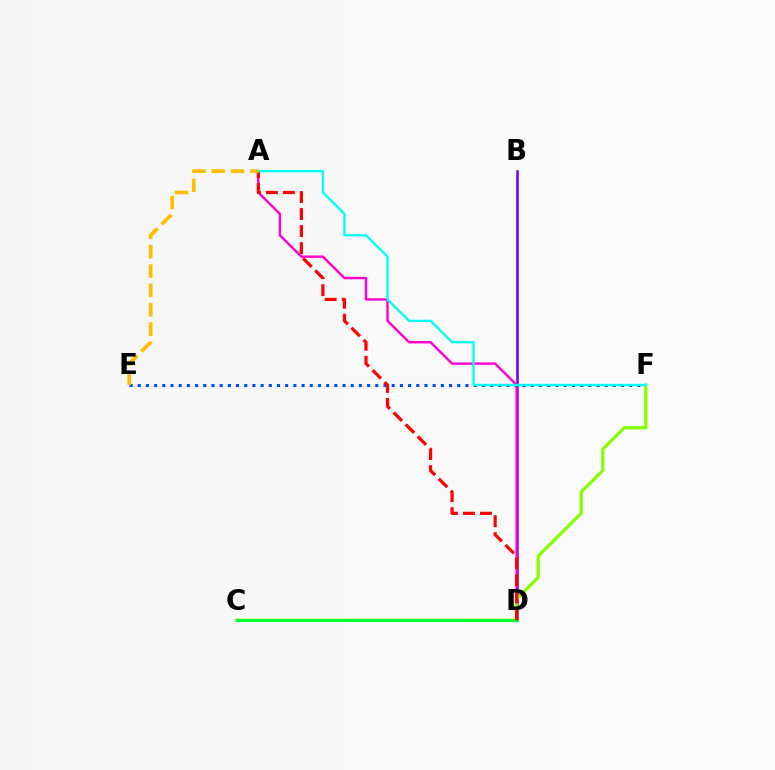{('B', 'D'): [{'color': '#7200ff', 'line_style': 'solid', 'thickness': 1.84}], ('A', 'D'): [{'color': '#ff00cf', 'line_style': 'solid', 'thickness': 1.74}, {'color': '#ff0000', 'line_style': 'dashed', 'thickness': 2.31}], ('E', 'F'): [{'color': '#004bff', 'line_style': 'dotted', 'thickness': 2.23}], ('C', 'F'): [{'color': '#84ff00', 'line_style': 'solid', 'thickness': 2.29}], ('C', 'D'): [{'color': '#00ff39', 'line_style': 'solid', 'thickness': 2.13}], ('A', 'F'): [{'color': '#00fff6', 'line_style': 'solid', 'thickness': 1.69}], ('A', 'E'): [{'color': '#ffbd00', 'line_style': 'dashed', 'thickness': 2.63}]}